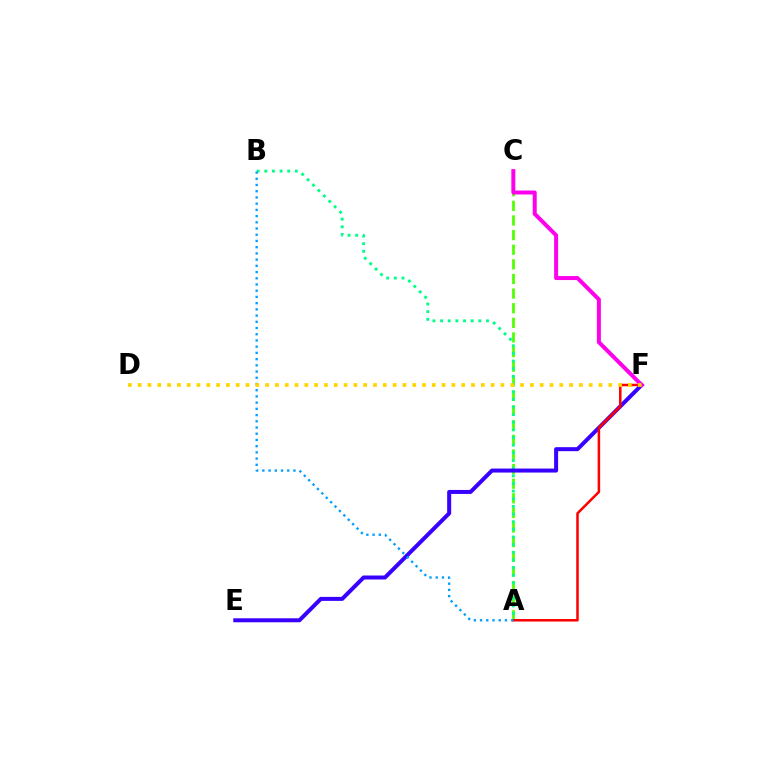{('A', 'C'): [{'color': '#4fff00', 'line_style': 'dashed', 'thickness': 1.99}], ('A', 'B'): [{'color': '#00ff86', 'line_style': 'dotted', 'thickness': 2.08}, {'color': '#009eff', 'line_style': 'dotted', 'thickness': 1.69}], ('E', 'F'): [{'color': '#3700ff', 'line_style': 'solid', 'thickness': 2.88}], ('A', 'F'): [{'color': '#ff0000', 'line_style': 'solid', 'thickness': 1.82}], ('C', 'F'): [{'color': '#ff00ed', 'line_style': 'solid', 'thickness': 2.87}], ('D', 'F'): [{'color': '#ffd500', 'line_style': 'dotted', 'thickness': 2.66}]}